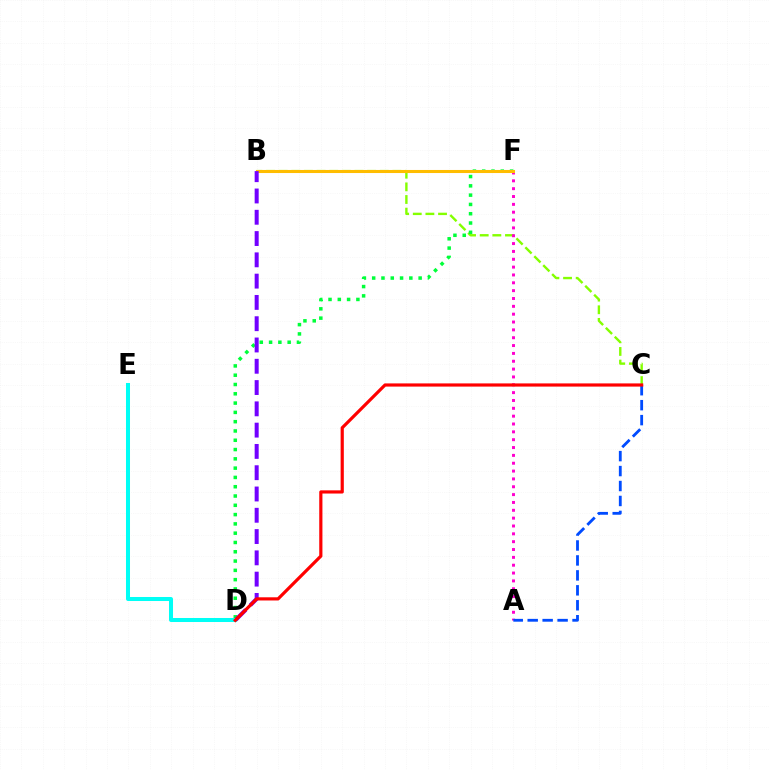{('B', 'C'): [{'color': '#84ff00', 'line_style': 'dashed', 'thickness': 1.72}], ('D', 'F'): [{'color': '#00ff39', 'line_style': 'dotted', 'thickness': 2.52}], ('A', 'F'): [{'color': '#ff00cf', 'line_style': 'dotted', 'thickness': 2.13}], ('B', 'F'): [{'color': '#ffbd00', 'line_style': 'solid', 'thickness': 2.2}], ('B', 'D'): [{'color': '#7200ff', 'line_style': 'dashed', 'thickness': 2.89}], ('D', 'E'): [{'color': '#00fff6', 'line_style': 'solid', 'thickness': 2.89}], ('A', 'C'): [{'color': '#004bff', 'line_style': 'dashed', 'thickness': 2.03}], ('C', 'D'): [{'color': '#ff0000', 'line_style': 'solid', 'thickness': 2.29}]}